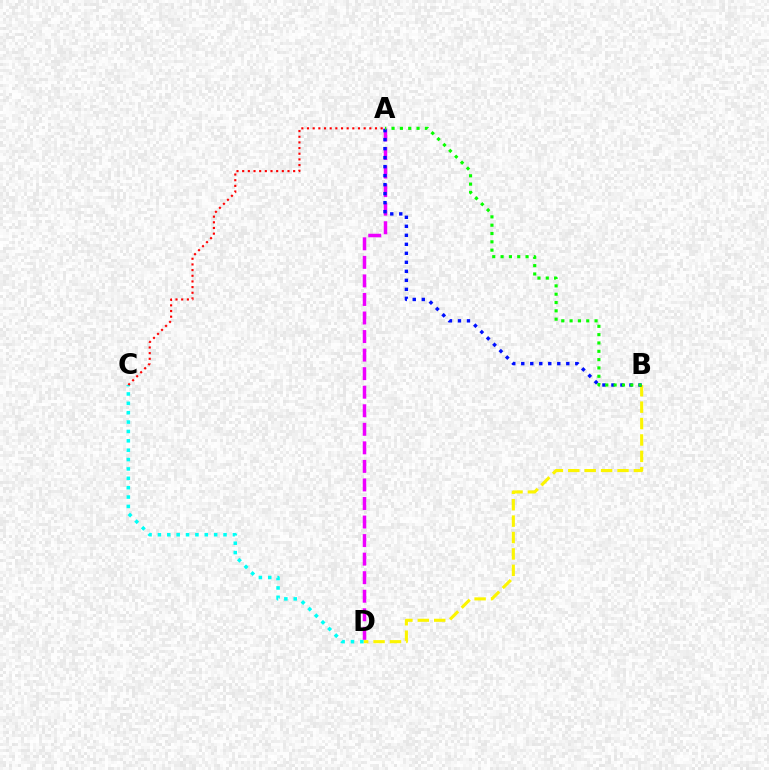{('B', 'D'): [{'color': '#fcf500', 'line_style': 'dashed', 'thickness': 2.23}], ('C', 'D'): [{'color': '#00fff6', 'line_style': 'dotted', 'thickness': 2.55}], ('A', 'D'): [{'color': '#ee00ff', 'line_style': 'dashed', 'thickness': 2.52}], ('A', 'B'): [{'color': '#0010ff', 'line_style': 'dotted', 'thickness': 2.45}, {'color': '#08ff00', 'line_style': 'dotted', 'thickness': 2.26}], ('A', 'C'): [{'color': '#ff0000', 'line_style': 'dotted', 'thickness': 1.54}]}